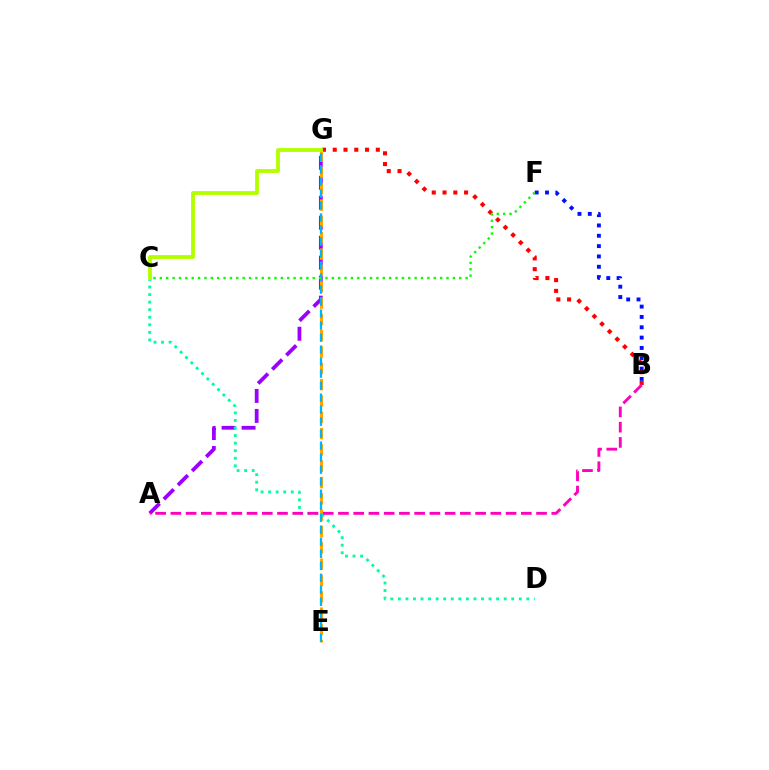{('A', 'G'): [{'color': '#9b00ff', 'line_style': 'dashed', 'thickness': 2.71}], ('B', 'F'): [{'color': '#0010ff', 'line_style': 'dotted', 'thickness': 2.81}], ('B', 'G'): [{'color': '#ff0000', 'line_style': 'dotted', 'thickness': 2.93}], ('E', 'G'): [{'color': '#ffa500', 'line_style': 'dashed', 'thickness': 2.22}, {'color': '#00b5ff', 'line_style': 'dashed', 'thickness': 1.63}], ('C', 'D'): [{'color': '#00ff9d', 'line_style': 'dotted', 'thickness': 2.05}], ('A', 'B'): [{'color': '#ff00bd', 'line_style': 'dashed', 'thickness': 2.07}], ('C', 'F'): [{'color': '#08ff00', 'line_style': 'dotted', 'thickness': 1.73}], ('C', 'G'): [{'color': '#b3ff00', 'line_style': 'solid', 'thickness': 2.78}]}